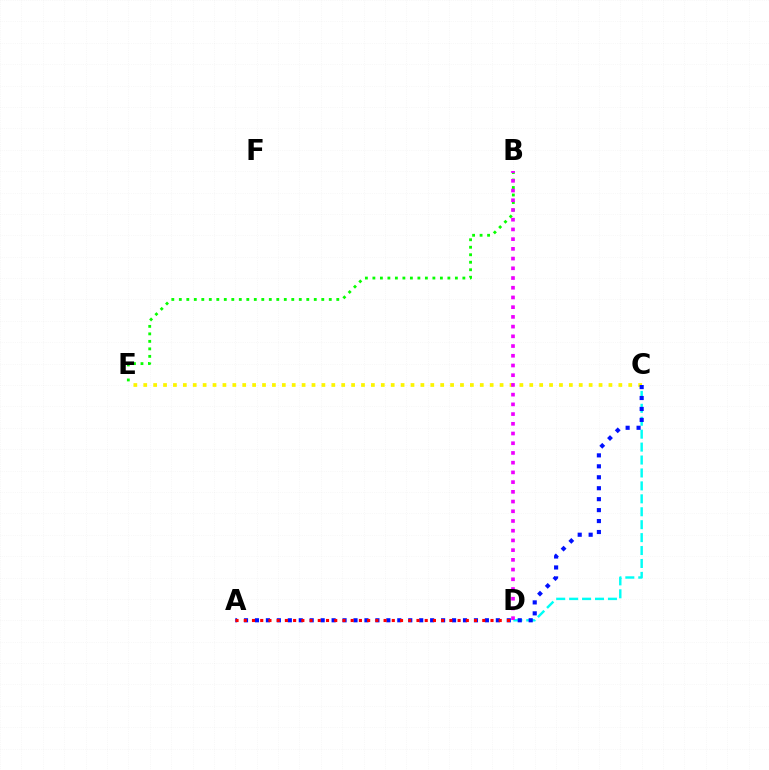{('B', 'E'): [{'color': '#08ff00', 'line_style': 'dotted', 'thickness': 2.04}], ('C', 'D'): [{'color': '#00fff6', 'line_style': 'dashed', 'thickness': 1.76}], ('C', 'E'): [{'color': '#fcf500', 'line_style': 'dotted', 'thickness': 2.69}], ('B', 'D'): [{'color': '#ee00ff', 'line_style': 'dotted', 'thickness': 2.64}], ('A', 'C'): [{'color': '#0010ff', 'line_style': 'dotted', 'thickness': 2.97}], ('A', 'D'): [{'color': '#ff0000', 'line_style': 'dotted', 'thickness': 2.23}]}